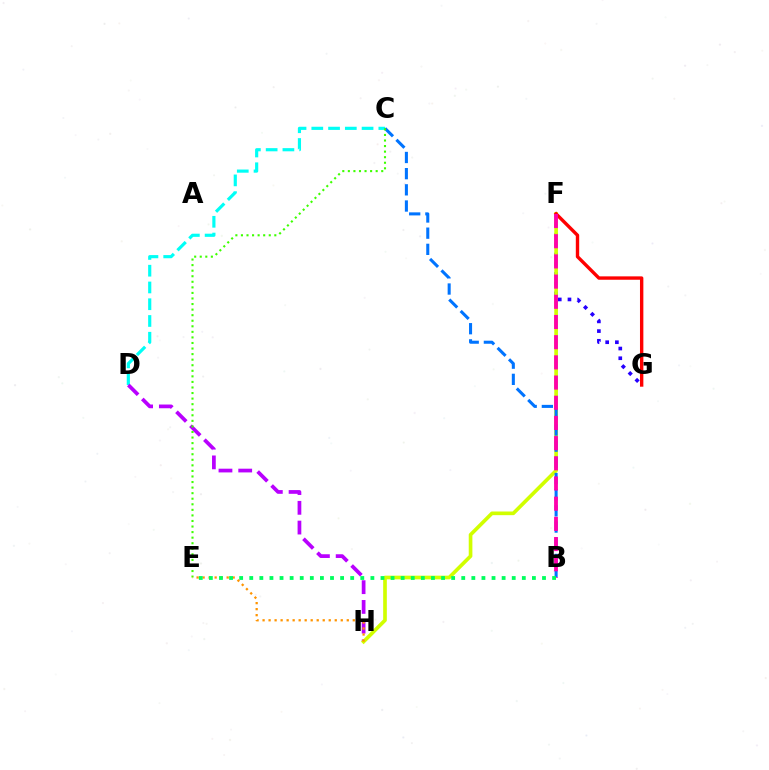{('C', 'D'): [{'color': '#00fff6', 'line_style': 'dashed', 'thickness': 2.28}], ('D', 'H'): [{'color': '#b900ff', 'line_style': 'dashed', 'thickness': 2.68}], ('F', 'G'): [{'color': '#2500ff', 'line_style': 'dotted', 'thickness': 2.64}, {'color': '#ff0000', 'line_style': 'solid', 'thickness': 2.44}], ('F', 'H'): [{'color': '#d1ff00', 'line_style': 'solid', 'thickness': 2.63}], ('B', 'C'): [{'color': '#0074ff', 'line_style': 'dashed', 'thickness': 2.2}], ('C', 'E'): [{'color': '#3dff00', 'line_style': 'dotted', 'thickness': 1.51}], ('B', 'F'): [{'color': '#ff00ac', 'line_style': 'dashed', 'thickness': 2.74}], ('E', 'H'): [{'color': '#ff9400', 'line_style': 'dotted', 'thickness': 1.63}], ('B', 'E'): [{'color': '#00ff5c', 'line_style': 'dotted', 'thickness': 2.74}]}